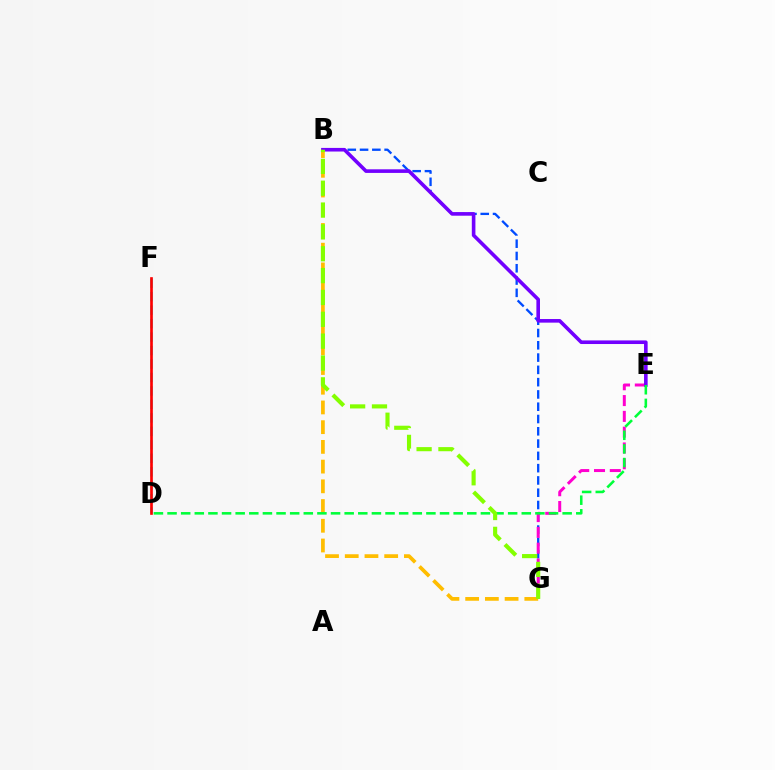{('B', 'G'): [{'color': '#004bff', 'line_style': 'dashed', 'thickness': 1.67}, {'color': '#ffbd00', 'line_style': 'dashed', 'thickness': 2.68}, {'color': '#84ff00', 'line_style': 'dashed', 'thickness': 2.97}], ('E', 'G'): [{'color': '#ff00cf', 'line_style': 'dashed', 'thickness': 2.15}], ('D', 'F'): [{'color': '#00fff6', 'line_style': 'dashed', 'thickness': 1.83}, {'color': '#ff0000', 'line_style': 'solid', 'thickness': 1.92}], ('B', 'E'): [{'color': '#7200ff', 'line_style': 'solid', 'thickness': 2.6}], ('D', 'E'): [{'color': '#00ff39', 'line_style': 'dashed', 'thickness': 1.85}]}